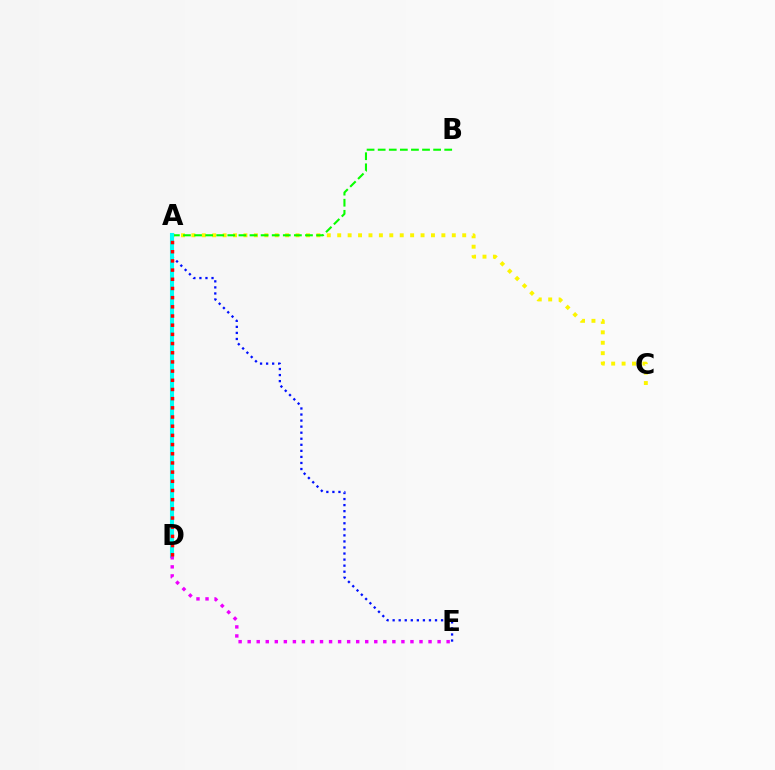{('A', 'C'): [{'color': '#fcf500', 'line_style': 'dotted', 'thickness': 2.83}], ('A', 'E'): [{'color': '#0010ff', 'line_style': 'dotted', 'thickness': 1.64}], ('A', 'B'): [{'color': '#08ff00', 'line_style': 'dashed', 'thickness': 1.51}], ('A', 'D'): [{'color': '#00fff6', 'line_style': 'solid', 'thickness': 2.94}, {'color': '#ff0000', 'line_style': 'dotted', 'thickness': 2.49}], ('D', 'E'): [{'color': '#ee00ff', 'line_style': 'dotted', 'thickness': 2.46}]}